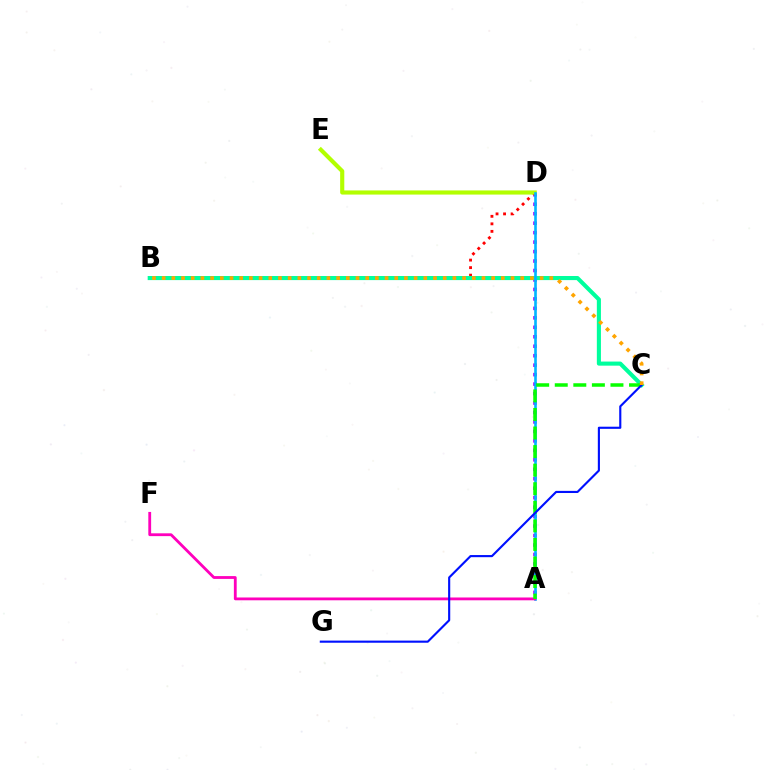{('A', 'D'): [{'color': '#9b00ff', 'line_style': 'dotted', 'thickness': 2.57}, {'color': '#00b5ff', 'line_style': 'solid', 'thickness': 1.89}], ('B', 'D'): [{'color': '#ff0000', 'line_style': 'dotted', 'thickness': 2.04}], ('D', 'E'): [{'color': '#b3ff00', 'line_style': 'solid', 'thickness': 2.98}], ('B', 'C'): [{'color': '#00ff9d', 'line_style': 'solid', 'thickness': 2.95}, {'color': '#ffa500', 'line_style': 'dotted', 'thickness': 2.63}], ('A', 'F'): [{'color': '#ff00bd', 'line_style': 'solid', 'thickness': 2.02}], ('A', 'C'): [{'color': '#08ff00', 'line_style': 'dashed', 'thickness': 2.52}], ('C', 'G'): [{'color': '#0010ff', 'line_style': 'solid', 'thickness': 1.54}]}